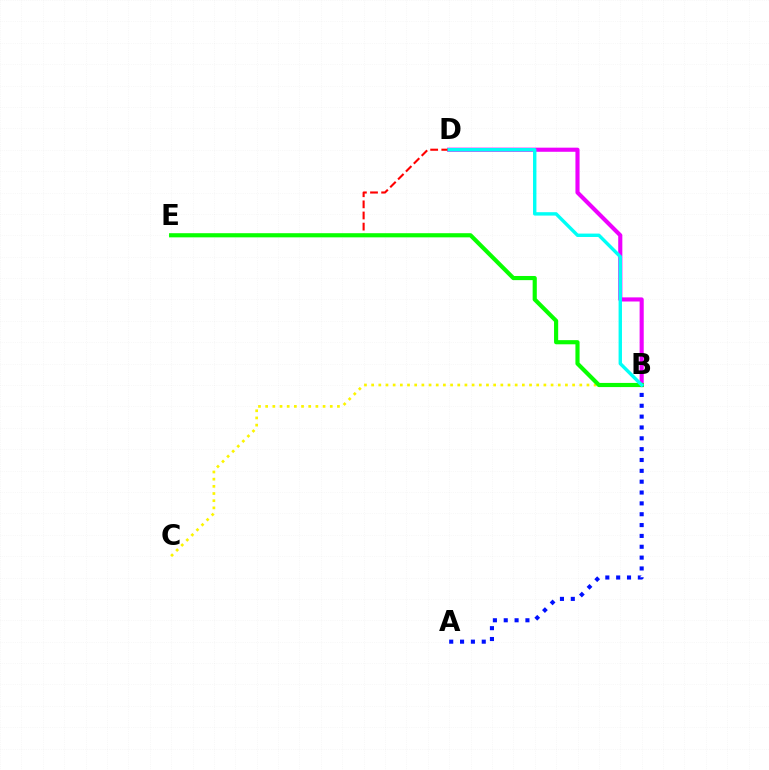{('B', 'D'): [{'color': '#ee00ff', 'line_style': 'solid', 'thickness': 2.96}, {'color': '#00fff6', 'line_style': 'solid', 'thickness': 2.45}], ('A', 'B'): [{'color': '#0010ff', 'line_style': 'dotted', 'thickness': 2.95}], ('D', 'E'): [{'color': '#ff0000', 'line_style': 'dashed', 'thickness': 1.51}], ('B', 'C'): [{'color': '#fcf500', 'line_style': 'dotted', 'thickness': 1.95}], ('B', 'E'): [{'color': '#08ff00', 'line_style': 'solid', 'thickness': 2.99}]}